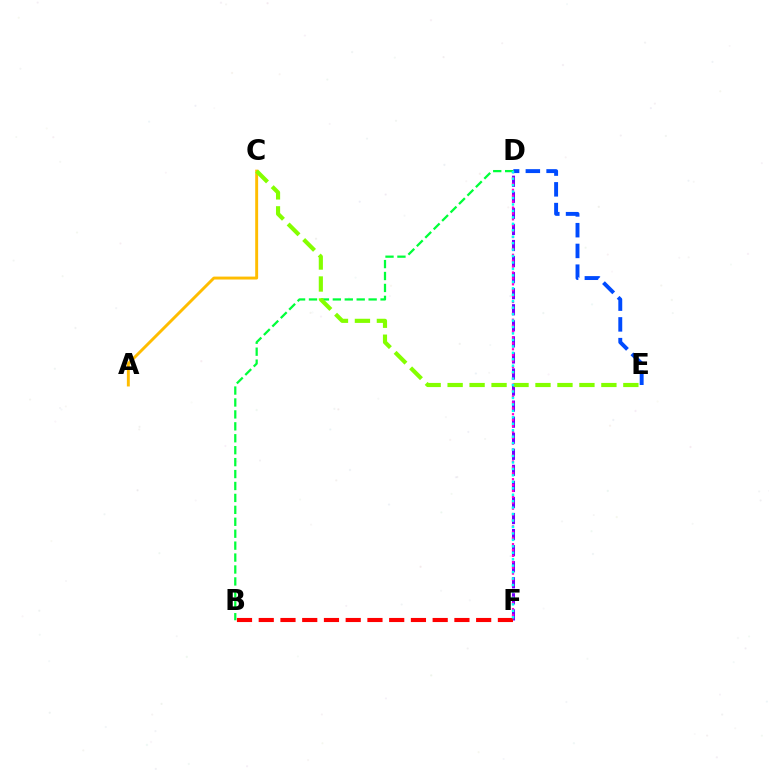{('D', 'E'): [{'color': '#004bff', 'line_style': 'dashed', 'thickness': 2.82}], ('D', 'F'): [{'color': '#7200ff', 'line_style': 'dashed', 'thickness': 2.18}, {'color': '#ff00cf', 'line_style': 'dotted', 'thickness': 1.6}, {'color': '#00fff6', 'line_style': 'dotted', 'thickness': 1.75}], ('B', 'D'): [{'color': '#00ff39', 'line_style': 'dashed', 'thickness': 1.62}], ('B', 'F'): [{'color': '#ff0000', 'line_style': 'dashed', 'thickness': 2.95}], ('A', 'C'): [{'color': '#ffbd00', 'line_style': 'solid', 'thickness': 2.1}], ('C', 'E'): [{'color': '#84ff00', 'line_style': 'dashed', 'thickness': 2.98}]}